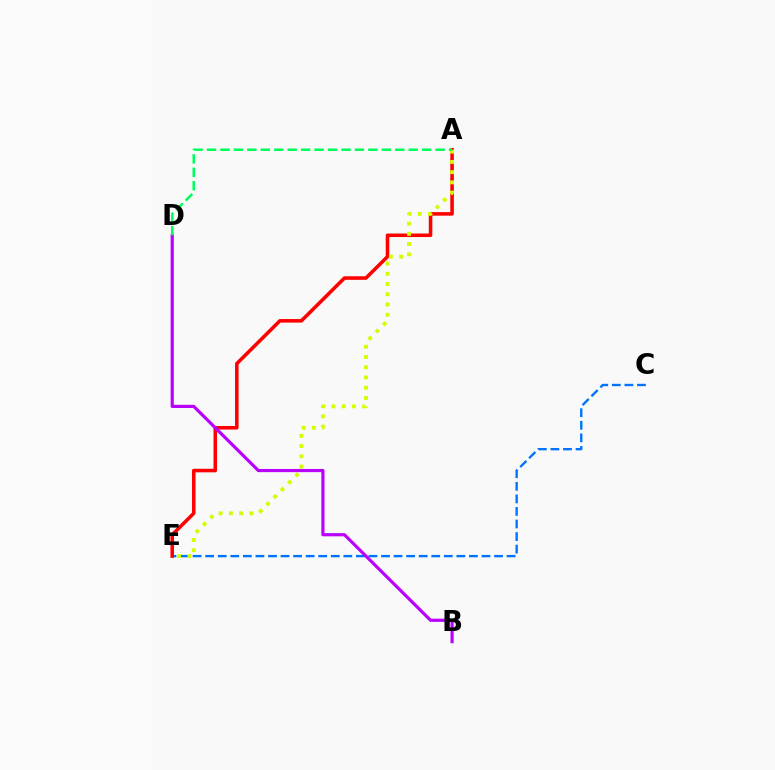{('C', 'E'): [{'color': '#0074ff', 'line_style': 'dashed', 'thickness': 1.71}], ('A', 'E'): [{'color': '#ff0000', 'line_style': 'solid', 'thickness': 2.55}, {'color': '#d1ff00', 'line_style': 'dotted', 'thickness': 2.78}], ('B', 'D'): [{'color': '#b900ff', 'line_style': 'solid', 'thickness': 2.28}], ('A', 'D'): [{'color': '#00ff5c', 'line_style': 'dashed', 'thickness': 1.83}]}